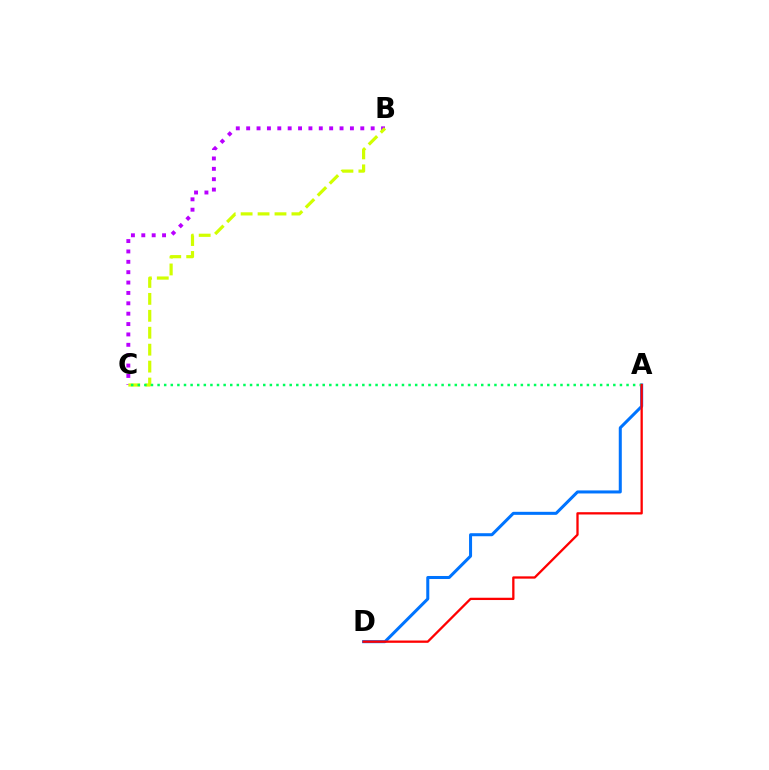{('A', 'D'): [{'color': '#0074ff', 'line_style': 'solid', 'thickness': 2.18}, {'color': '#ff0000', 'line_style': 'solid', 'thickness': 1.65}], ('B', 'C'): [{'color': '#b900ff', 'line_style': 'dotted', 'thickness': 2.82}, {'color': '#d1ff00', 'line_style': 'dashed', 'thickness': 2.3}], ('A', 'C'): [{'color': '#00ff5c', 'line_style': 'dotted', 'thickness': 1.79}]}